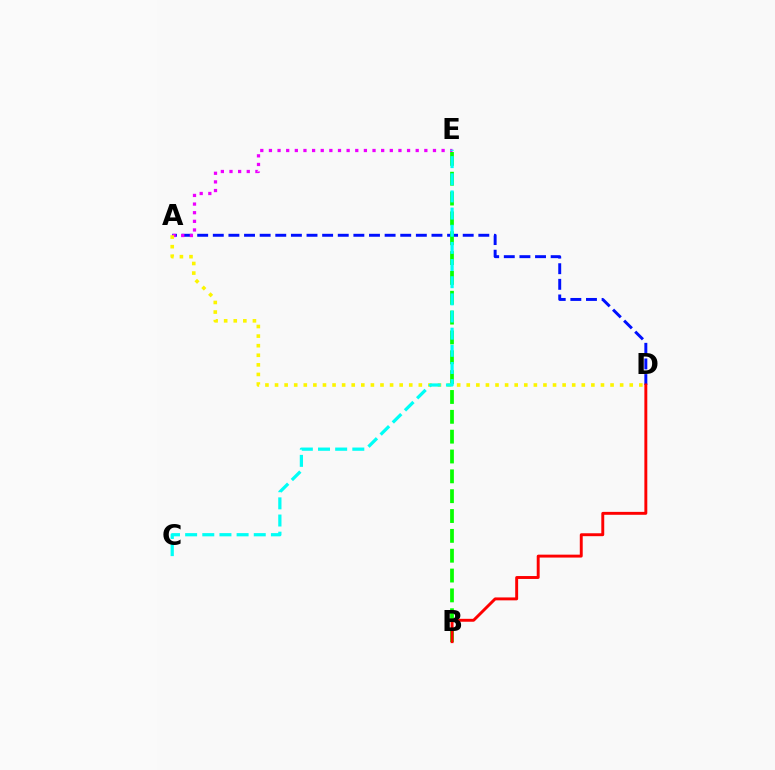{('A', 'D'): [{'color': '#0010ff', 'line_style': 'dashed', 'thickness': 2.12}, {'color': '#fcf500', 'line_style': 'dotted', 'thickness': 2.6}], ('A', 'E'): [{'color': '#ee00ff', 'line_style': 'dotted', 'thickness': 2.35}], ('B', 'E'): [{'color': '#08ff00', 'line_style': 'dashed', 'thickness': 2.7}], ('B', 'D'): [{'color': '#ff0000', 'line_style': 'solid', 'thickness': 2.1}], ('C', 'E'): [{'color': '#00fff6', 'line_style': 'dashed', 'thickness': 2.33}]}